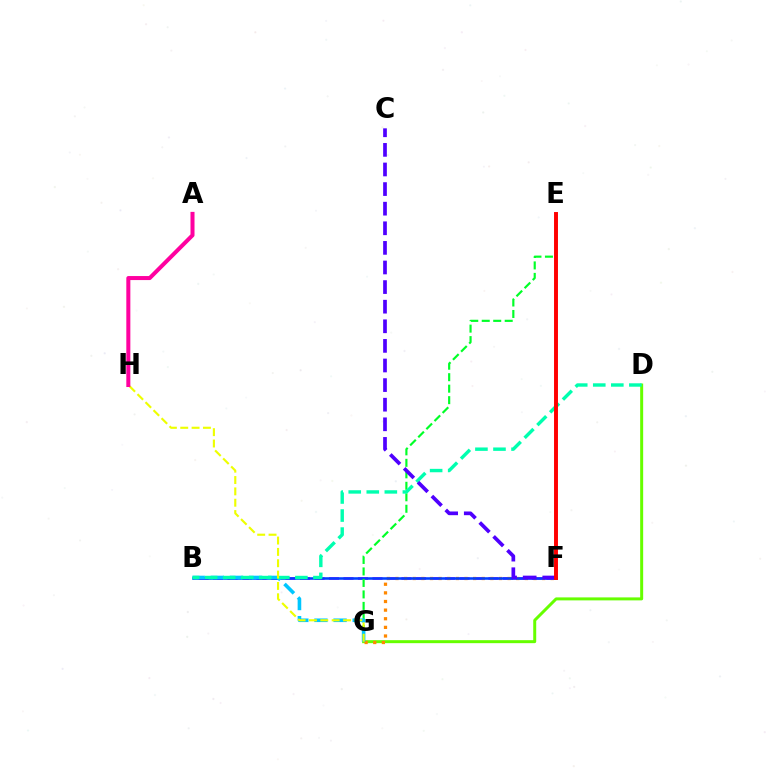{('D', 'G'): [{'color': '#66ff00', 'line_style': 'solid', 'thickness': 2.15}], ('B', 'F'): [{'color': '#d600ff', 'line_style': 'dashed', 'thickness': 1.97}, {'color': '#003fff', 'line_style': 'solid', 'thickness': 1.84}], ('F', 'G'): [{'color': '#ff8800', 'line_style': 'dotted', 'thickness': 2.34}], ('E', 'G'): [{'color': '#00ff27', 'line_style': 'dashed', 'thickness': 1.56}], ('B', 'G'): [{'color': '#00c7ff', 'line_style': 'dashed', 'thickness': 2.6}], ('B', 'D'): [{'color': '#00ffaf', 'line_style': 'dashed', 'thickness': 2.45}], ('C', 'F'): [{'color': '#4f00ff', 'line_style': 'dashed', 'thickness': 2.66}], ('G', 'H'): [{'color': '#eeff00', 'line_style': 'dashed', 'thickness': 1.54}], ('E', 'F'): [{'color': '#ff0000', 'line_style': 'solid', 'thickness': 2.83}], ('A', 'H'): [{'color': '#ff00a0', 'line_style': 'solid', 'thickness': 2.9}]}